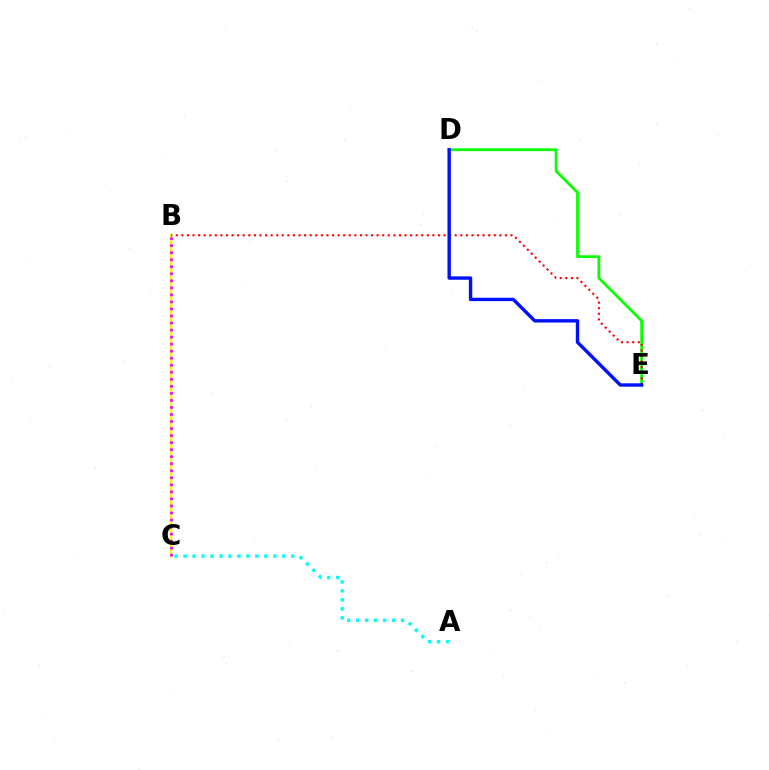{('D', 'E'): [{'color': '#08ff00', 'line_style': 'solid', 'thickness': 2.01}, {'color': '#0010ff', 'line_style': 'solid', 'thickness': 2.44}], ('B', 'C'): [{'color': '#fcf500', 'line_style': 'solid', 'thickness': 1.72}, {'color': '#ee00ff', 'line_style': 'dotted', 'thickness': 1.91}], ('B', 'E'): [{'color': '#ff0000', 'line_style': 'dotted', 'thickness': 1.52}], ('A', 'C'): [{'color': '#00fff6', 'line_style': 'dotted', 'thickness': 2.44}]}